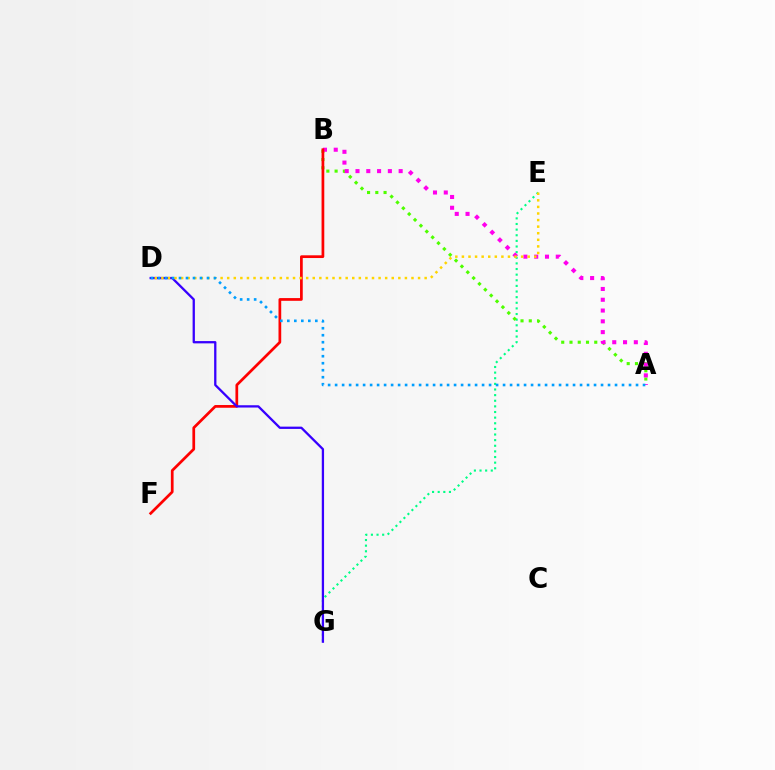{('E', 'G'): [{'color': '#00ff86', 'line_style': 'dotted', 'thickness': 1.53}], ('A', 'B'): [{'color': '#4fff00', 'line_style': 'dotted', 'thickness': 2.24}, {'color': '#ff00ed', 'line_style': 'dotted', 'thickness': 2.93}], ('B', 'F'): [{'color': '#ff0000', 'line_style': 'solid', 'thickness': 1.96}], ('D', 'G'): [{'color': '#3700ff', 'line_style': 'solid', 'thickness': 1.65}], ('D', 'E'): [{'color': '#ffd500', 'line_style': 'dotted', 'thickness': 1.79}], ('A', 'D'): [{'color': '#009eff', 'line_style': 'dotted', 'thickness': 1.9}]}